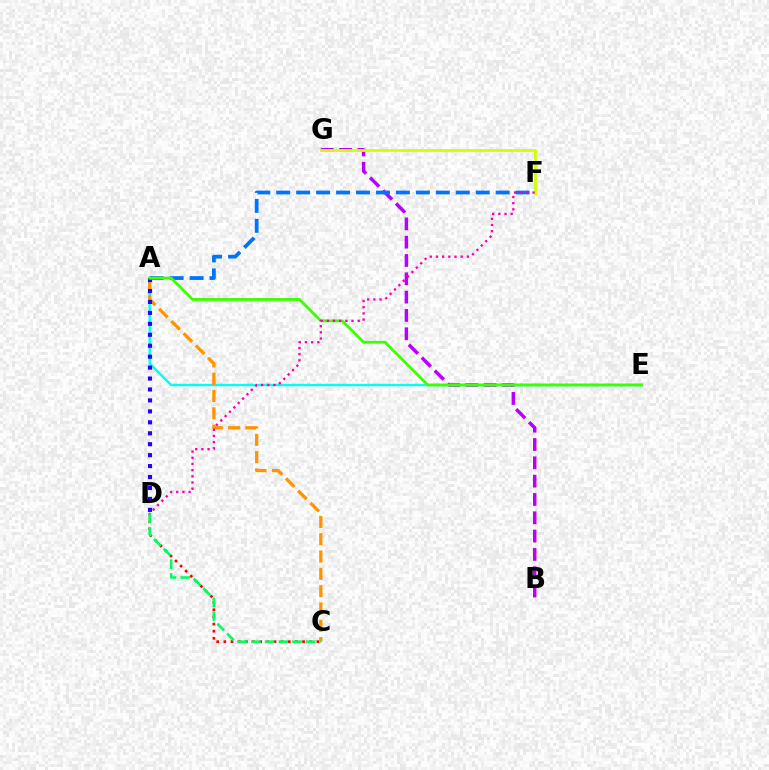{('A', 'E'): [{'color': '#00fff6', 'line_style': 'solid', 'thickness': 1.74}, {'color': '#3dff00', 'line_style': 'solid', 'thickness': 2.02}], ('C', 'D'): [{'color': '#ff0000', 'line_style': 'dotted', 'thickness': 1.94}, {'color': '#00ff5c', 'line_style': 'dashed', 'thickness': 1.86}], ('B', 'G'): [{'color': '#b900ff', 'line_style': 'dashed', 'thickness': 2.49}], ('A', 'C'): [{'color': '#ff9400', 'line_style': 'dashed', 'thickness': 2.35}], ('A', 'D'): [{'color': '#2500ff', 'line_style': 'dotted', 'thickness': 2.97}], ('A', 'F'): [{'color': '#0074ff', 'line_style': 'dashed', 'thickness': 2.71}], ('F', 'G'): [{'color': '#d1ff00', 'line_style': 'solid', 'thickness': 1.98}], ('D', 'F'): [{'color': '#ff00ac', 'line_style': 'dotted', 'thickness': 1.68}]}